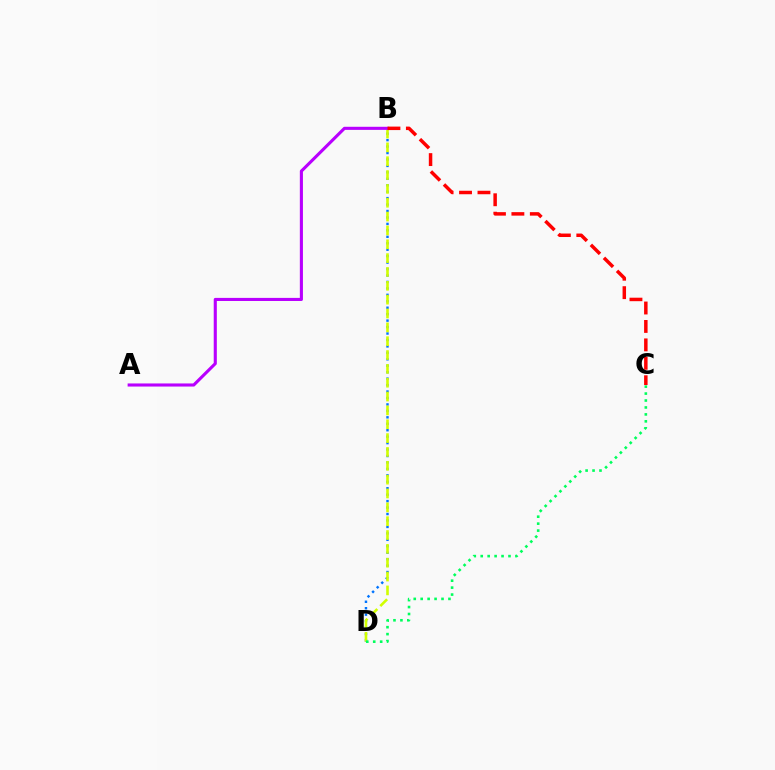{('B', 'D'): [{'color': '#0074ff', 'line_style': 'dotted', 'thickness': 1.75}, {'color': '#d1ff00', 'line_style': 'dashed', 'thickness': 1.88}], ('A', 'B'): [{'color': '#b900ff', 'line_style': 'solid', 'thickness': 2.23}], ('B', 'C'): [{'color': '#ff0000', 'line_style': 'dashed', 'thickness': 2.5}], ('C', 'D'): [{'color': '#00ff5c', 'line_style': 'dotted', 'thickness': 1.89}]}